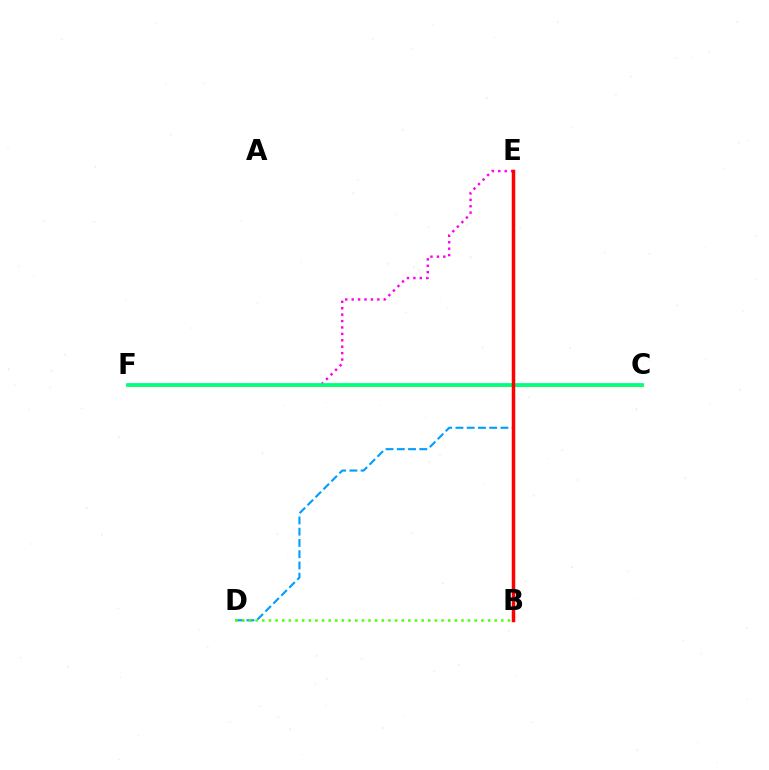{('D', 'E'): [{'color': '#009eff', 'line_style': 'dashed', 'thickness': 1.53}], ('C', 'F'): [{'color': '#ffd500', 'line_style': 'solid', 'thickness': 2.29}, {'color': '#00ff86', 'line_style': 'solid', 'thickness': 2.71}], ('B', 'E'): [{'color': '#3700ff', 'line_style': 'dashed', 'thickness': 2.15}, {'color': '#ff0000', 'line_style': 'solid', 'thickness': 2.51}], ('E', 'F'): [{'color': '#ff00ed', 'line_style': 'dotted', 'thickness': 1.74}], ('B', 'D'): [{'color': '#4fff00', 'line_style': 'dotted', 'thickness': 1.8}]}